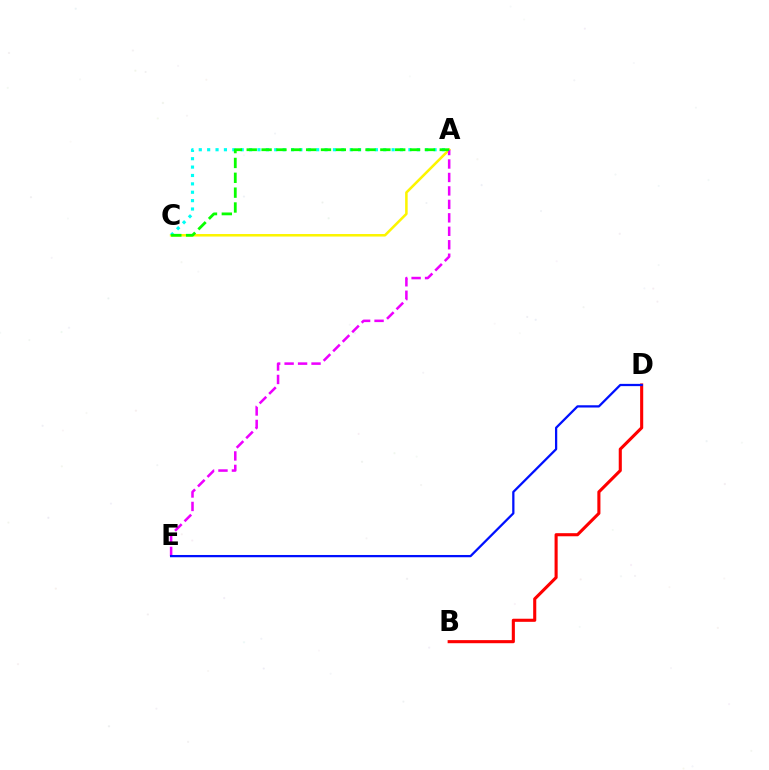{('A', 'C'): [{'color': '#fcf500', 'line_style': 'solid', 'thickness': 1.83}, {'color': '#00fff6', 'line_style': 'dotted', 'thickness': 2.28}, {'color': '#08ff00', 'line_style': 'dashed', 'thickness': 2.02}], ('B', 'D'): [{'color': '#ff0000', 'line_style': 'solid', 'thickness': 2.23}], ('A', 'E'): [{'color': '#ee00ff', 'line_style': 'dashed', 'thickness': 1.83}], ('D', 'E'): [{'color': '#0010ff', 'line_style': 'solid', 'thickness': 1.63}]}